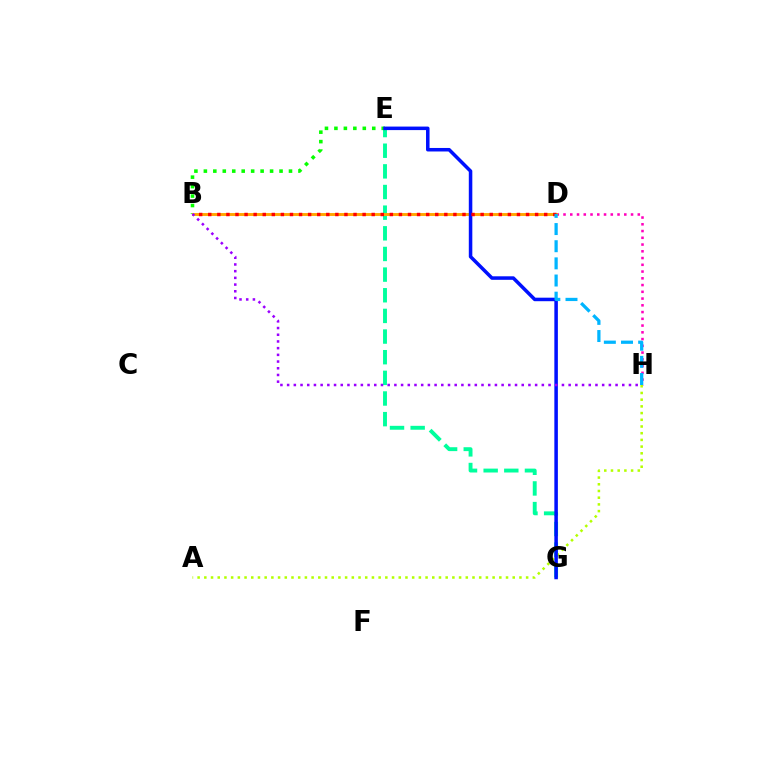{('E', 'G'): [{'color': '#00ff9d', 'line_style': 'dashed', 'thickness': 2.81}, {'color': '#0010ff', 'line_style': 'solid', 'thickness': 2.53}], ('B', 'E'): [{'color': '#08ff00', 'line_style': 'dotted', 'thickness': 2.57}], ('D', 'H'): [{'color': '#ff00bd', 'line_style': 'dotted', 'thickness': 1.83}, {'color': '#00b5ff', 'line_style': 'dashed', 'thickness': 2.33}], ('B', 'D'): [{'color': '#ffa500', 'line_style': 'solid', 'thickness': 2.09}, {'color': '#ff0000', 'line_style': 'dotted', 'thickness': 2.47}], ('A', 'H'): [{'color': '#b3ff00', 'line_style': 'dotted', 'thickness': 1.82}], ('B', 'H'): [{'color': '#9b00ff', 'line_style': 'dotted', 'thickness': 1.82}]}